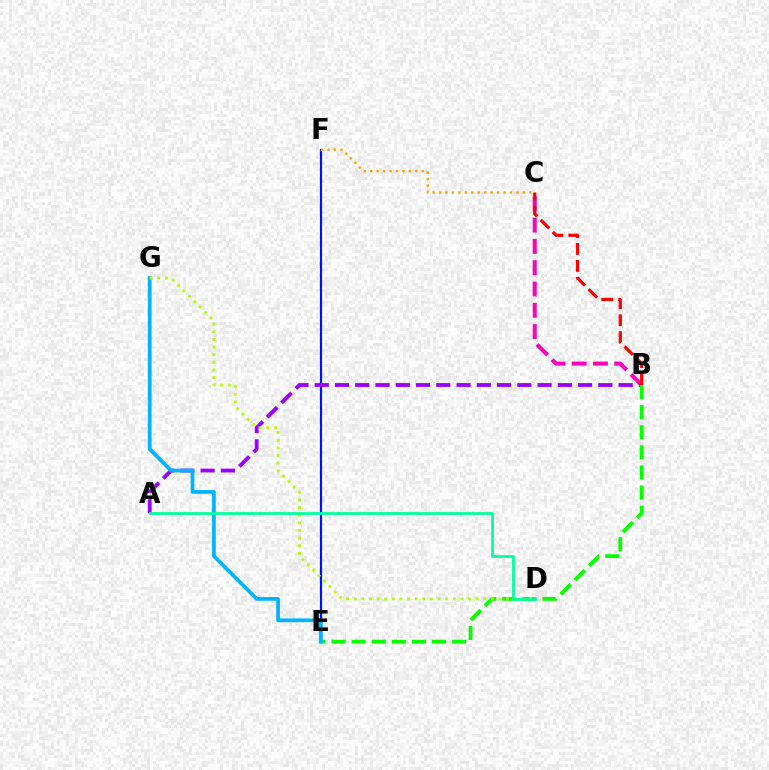{('B', 'C'): [{'color': '#ff00bd', 'line_style': 'dashed', 'thickness': 2.89}, {'color': '#ff0000', 'line_style': 'dashed', 'thickness': 2.3}], ('E', 'F'): [{'color': '#0010ff', 'line_style': 'solid', 'thickness': 1.56}], ('A', 'B'): [{'color': '#9b00ff', 'line_style': 'dashed', 'thickness': 2.75}], ('C', 'F'): [{'color': '#ffa500', 'line_style': 'dotted', 'thickness': 1.75}], ('B', 'E'): [{'color': '#08ff00', 'line_style': 'dashed', 'thickness': 2.73}], ('E', 'G'): [{'color': '#00b5ff', 'line_style': 'solid', 'thickness': 2.69}], ('D', 'G'): [{'color': '#b3ff00', 'line_style': 'dotted', 'thickness': 2.07}], ('A', 'D'): [{'color': '#00ff9d', 'line_style': 'solid', 'thickness': 1.99}]}